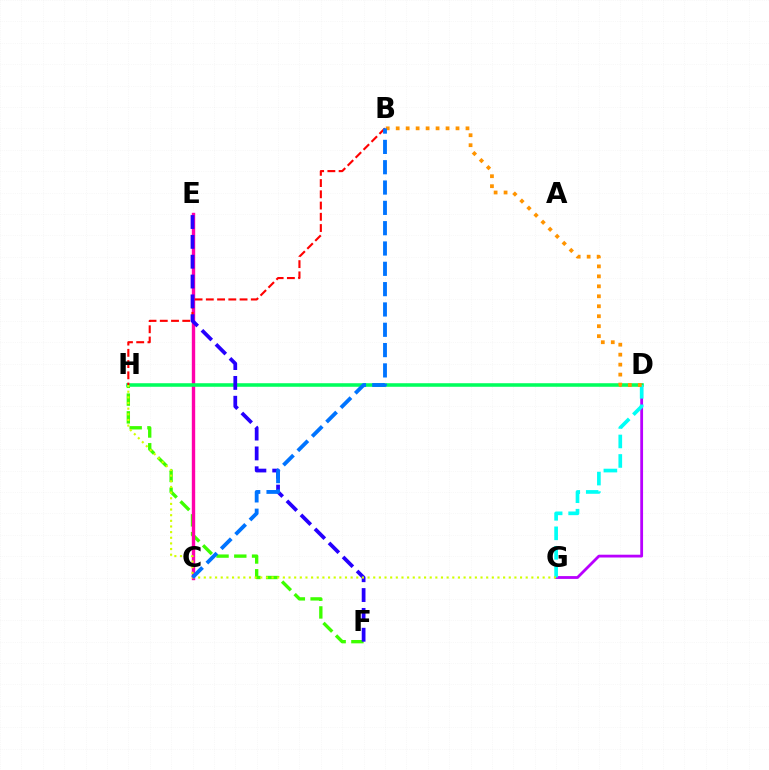{('D', 'G'): [{'color': '#b900ff', 'line_style': 'solid', 'thickness': 2.02}, {'color': '#00fff6', 'line_style': 'dashed', 'thickness': 2.65}], ('F', 'H'): [{'color': '#3dff00', 'line_style': 'dashed', 'thickness': 2.41}], ('C', 'E'): [{'color': '#ff00ac', 'line_style': 'solid', 'thickness': 2.43}], ('D', 'H'): [{'color': '#00ff5c', 'line_style': 'solid', 'thickness': 2.56}], ('B', 'D'): [{'color': '#ff9400', 'line_style': 'dotted', 'thickness': 2.71}], ('B', 'H'): [{'color': '#ff0000', 'line_style': 'dashed', 'thickness': 1.53}], ('E', 'F'): [{'color': '#2500ff', 'line_style': 'dashed', 'thickness': 2.7}], ('G', 'H'): [{'color': '#d1ff00', 'line_style': 'dotted', 'thickness': 1.53}], ('B', 'C'): [{'color': '#0074ff', 'line_style': 'dashed', 'thickness': 2.76}]}